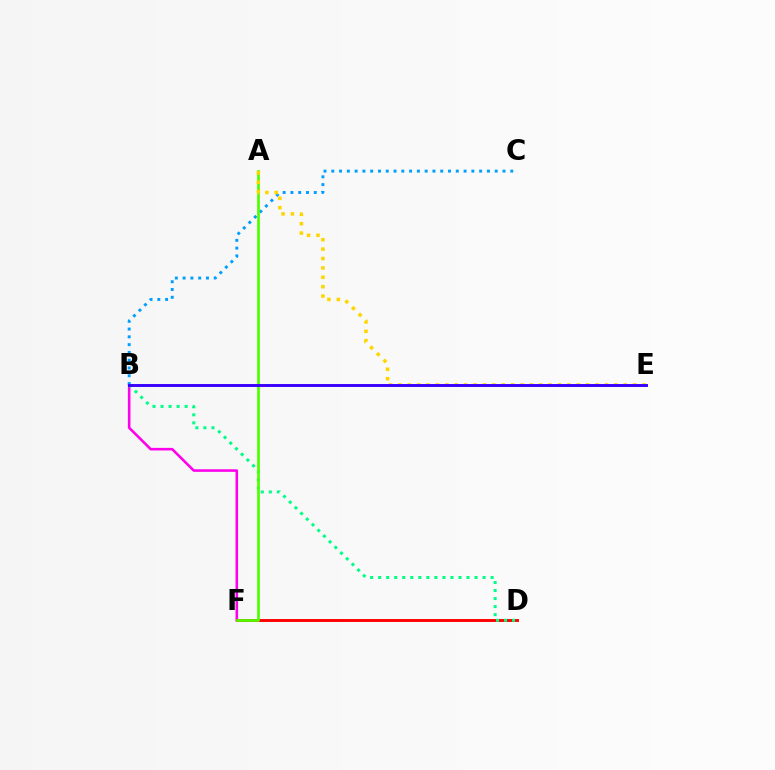{('B', 'F'): [{'color': '#ff00ed', 'line_style': 'solid', 'thickness': 1.86}], ('D', 'F'): [{'color': '#ff0000', 'line_style': 'solid', 'thickness': 2.09}], ('B', 'D'): [{'color': '#00ff86', 'line_style': 'dotted', 'thickness': 2.18}], ('B', 'C'): [{'color': '#009eff', 'line_style': 'dotted', 'thickness': 2.11}], ('A', 'F'): [{'color': '#4fff00', 'line_style': 'solid', 'thickness': 1.95}], ('A', 'E'): [{'color': '#ffd500', 'line_style': 'dotted', 'thickness': 2.55}], ('B', 'E'): [{'color': '#3700ff', 'line_style': 'solid', 'thickness': 2.1}]}